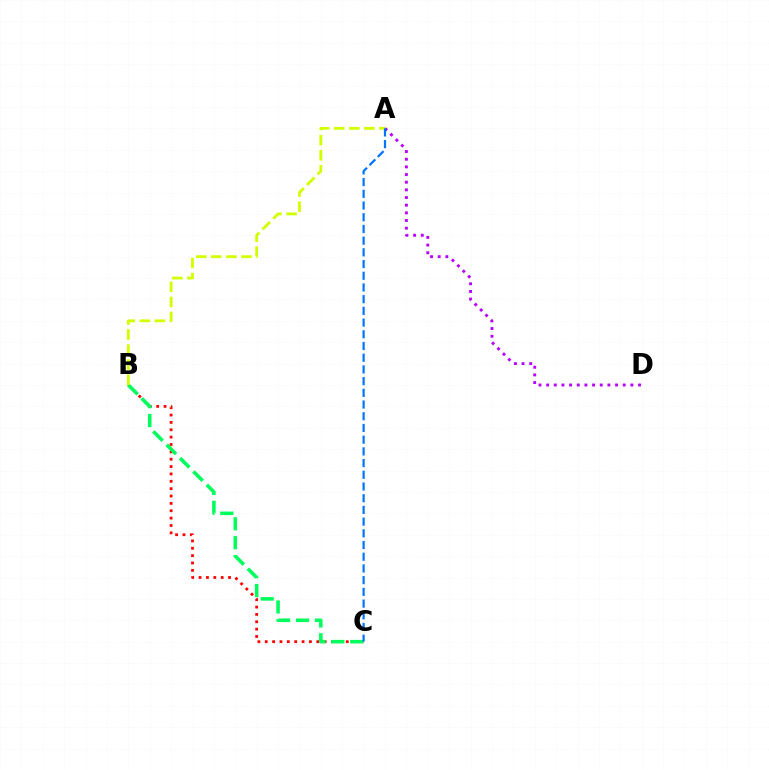{('B', 'C'): [{'color': '#ff0000', 'line_style': 'dotted', 'thickness': 2.0}, {'color': '#00ff5c', 'line_style': 'dashed', 'thickness': 2.57}], ('A', 'D'): [{'color': '#b900ff', 'line_style': 'dotted', 'thickness': 2.08}], ('A', 'B'): [{'color': '#d1ff00', 'line_style': 'dashed', 'thickness': 2.05}], ('A', 'C'): [{'color': '#0074ff', 'line_style': 'dashed', 'thickness': 1.59}]}